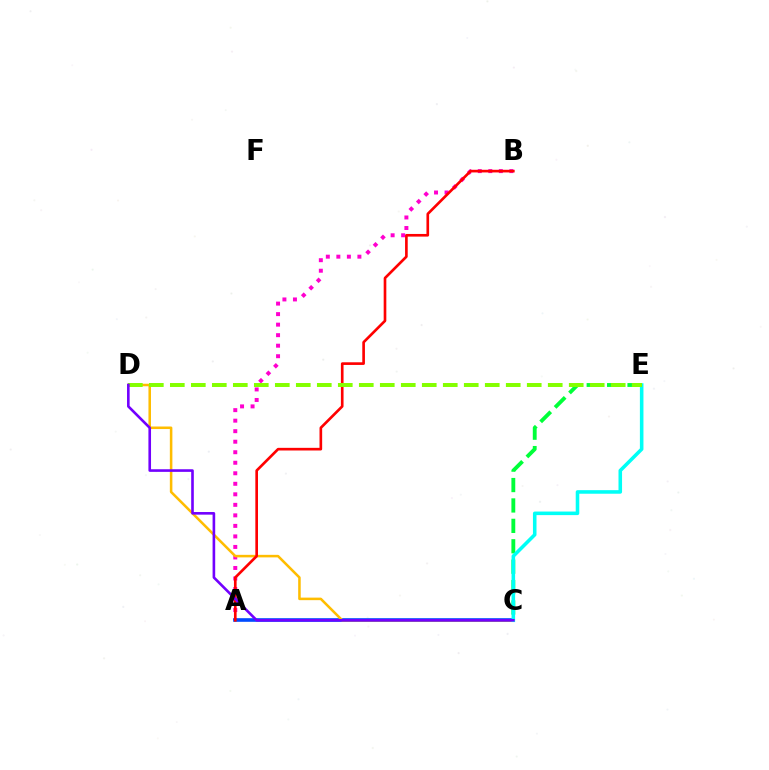{('A', 'B'): [{'color': '#ff00cf', 'line_style': 'dotted', 'thickness': 2.86}, {'color': '#ff0000', 'line_style': 'solid', 'thickness': 1.91}], ('A', 'C'): [{'color': '#004bff', 'line_style': 'solid', 'thickness': 2.61}], ('C', 'E'): [{'color': '#00ff39', 'line_style': 'dashed', 'thickness': 2.77}, {'color': '#00fff6', 'line_style': 'solid', 'thickness': 2.57}], ('C', 'D'): [{'color': '#ffbd00', 'line_style': 'solid', 'thickness': 1.83}, {'color': '#7200ff', 'line_style': 'solid', 'thickness': 1.88}], ('D', 'E'): [{'color': '#84ff00', 'line_style': 'dashed', 'thickness': 2.85}]}